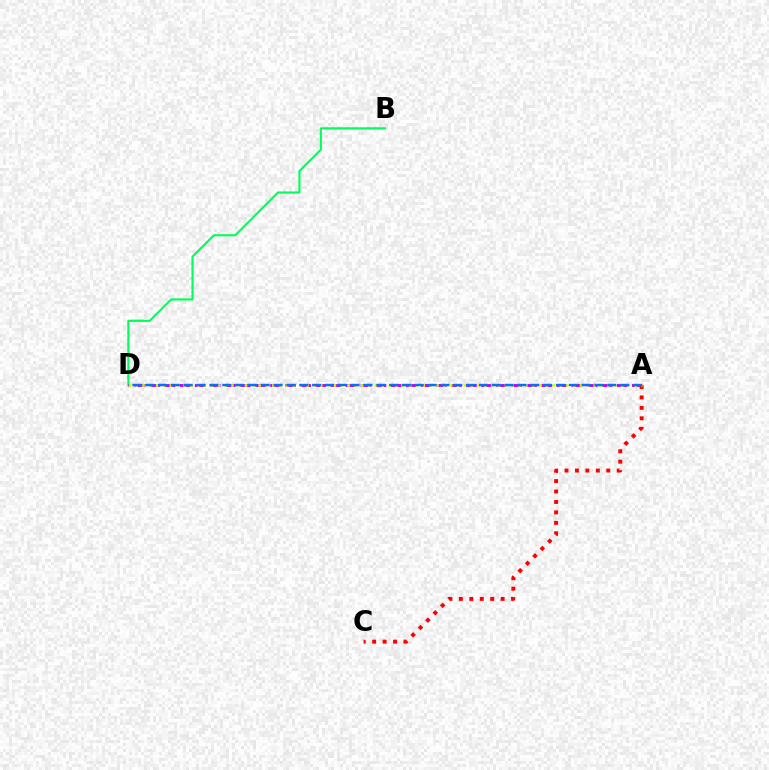{('B', 'D'): [{'color': '#00ff5c', 'line_style': 'solid', 'thickness': 1.53}], ('A', 'D'): [{'color': '#b900ff', 'line_style': 'dashed', 'thickness': 2.05}, {'color': '#d1ff00', 'line_style': 'dotted', 'thickness': 1.86}, {'color': '#0074ff', 'line_style': 'dashed', 'thickness': 1.74}], ('A', 'C'): [{'color': '#ff0000', 'line_style': 'dotted', 'thickness': 2.84}]}